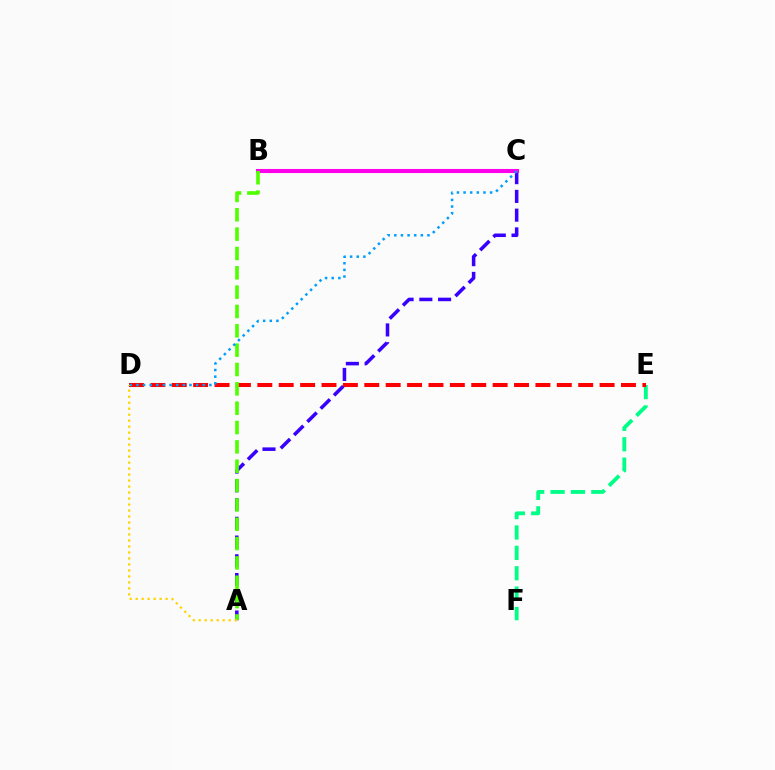{('E', 'F'): [{'color': '#00ff86', 'line_style': 'dashed', 'thickness': 2.77}], ('D', 'E'): [{'color': '#ff0000', 'line_style': 'dashed', 'thickness': 2.91}], ('A', 'C'): [{'color': '#3700ff', 'line_style': 'dashed', 'thickness': 2.55}], ('B', 'C'): [{'color': '#ff00ed', 'line_style': 'solid', 'thickness': 2.94}], ('A', 'B'): [{'color': '#4fff00', 'line_style': 'dashed', 'thickness': 2.63}], ('C', 'D'): [{'color': '#009eff', 'line_style': 'dotted', 'thickness': 1.8}], ('A', 'D'): [{'color': '#ffd500', 'line_style': 'dotted', 'thickness': 1.63}]}